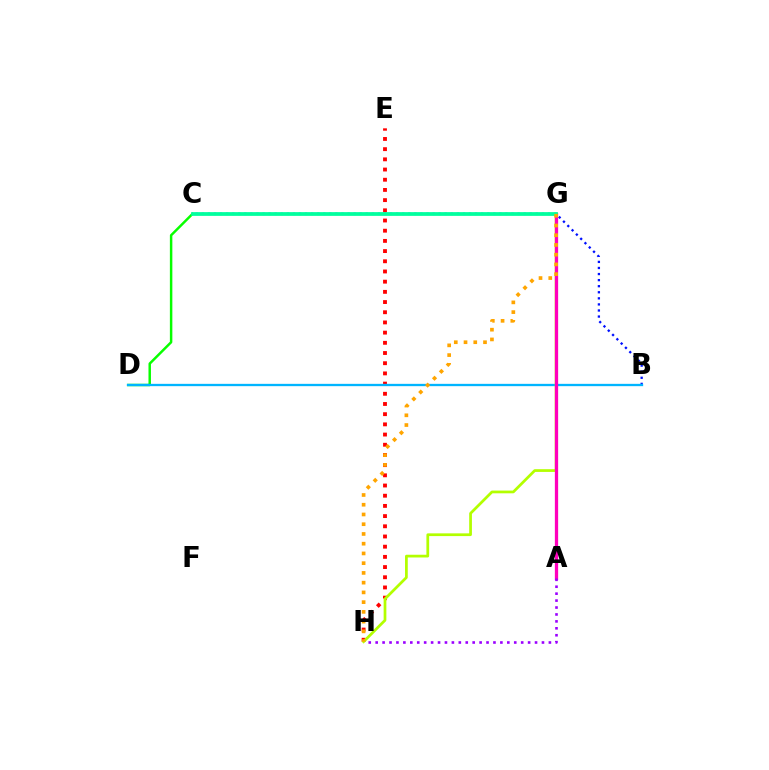{('B', 'C'): [{'color': '#0010ff', 'line_style': 'dotted', 'thickness': 1.65}], ('E', 'H'): [{'color': '#ff0000', 'line_style': 'dotted', 'thickness': 2.77}], ('C', 'D'): [{'color': '#08ff00', 'line_style': 'solid', 'thickness': 1.78}], ('B', 'D'): [{'color': '#00b5ff', 'line_style': 'solid', 'thickness': 1.66}], ('G', 'H'): [{'color': '#b3ff00', 'line_style': 'solid', 'thickness': 1.97}, {'color': '#ffa500', 'line_style': 'dotted', 'thickness': 2.65}], ('A', 'G'): [{'color': '#ff00bd', 'line_style': 'solid', 'thickness': 2.36}], ('C', 'G'): [{'color': '#00ff9d', 'line_style': 'solid', 'thickness': 2.7}], ('A', 'H'): [{'color': '#9b00ff', 'line_style': 'dotted', 'thickness': 1.88}]}